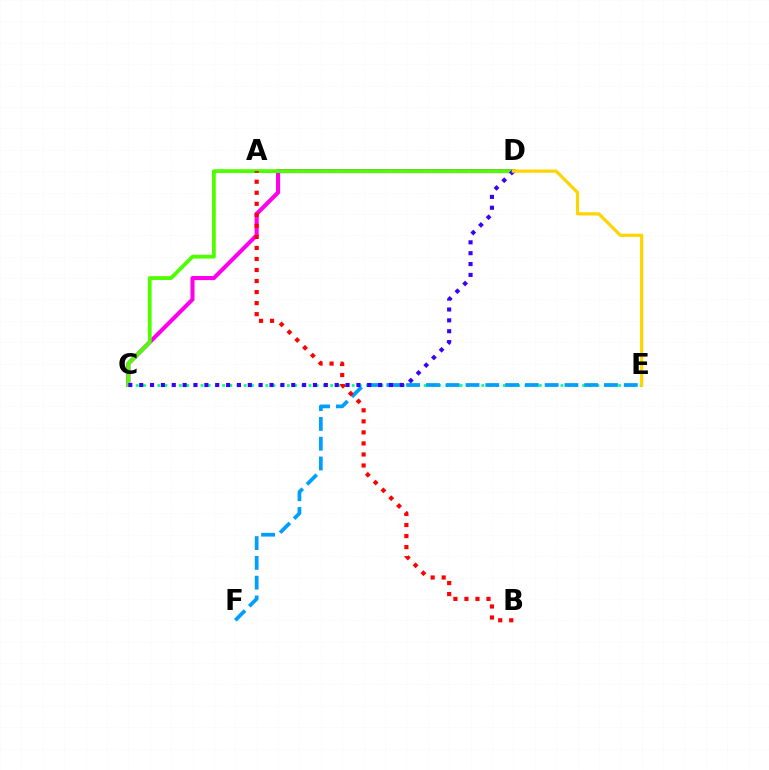{('C', 'D'): [{'color': '#ff00ed', 'line_style': 'solid', 'thickness': 2.94}, {'color': '#4fff00', 'line_style': 'solid', 'thickness': 2.75}, {'color': '#3700ff', 'line_style': 'dotted', 'thickness': 2.95}], ('C', 'E'): [{'color': '#00ff86', 'line_style': 'dotted', 'thickness': 1.96}], ('E', 'F'): [{'color': '#009eff', 'line_style': 'dashed', 'thickness': 2.69}], ('A', 'B'): [{'color': '#ff0000', 'line_style': 'dotted', 'thickness': 3.0}], ('D', 'E'): [{'color': '#ffd500', 'line_style': 'solid', 'thickness': 2.31}]}